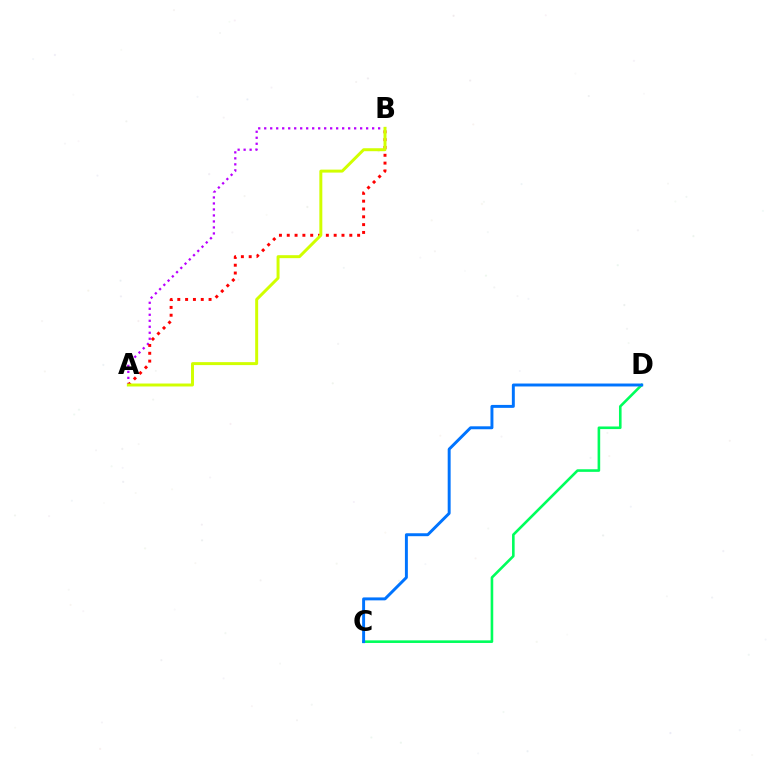{('A', 'B'): [{'color': '#b900ff', 'line_style': 'dotted', 'thickness': 1.63}, {'color': '#ff0000', 'line_style': 'dotted', 'thickness': 2.12}, {'color': '#d1ff00', 'line_style': 'solid', 'thickness': 2.13}], ('C', 'D'): [{'color': '#00ff5c', 'line_style': 'solid', 'thickness': 1.87}, {'color': '#0074ff', 'line_style': 'solid', 'thickness': 2.12}]}